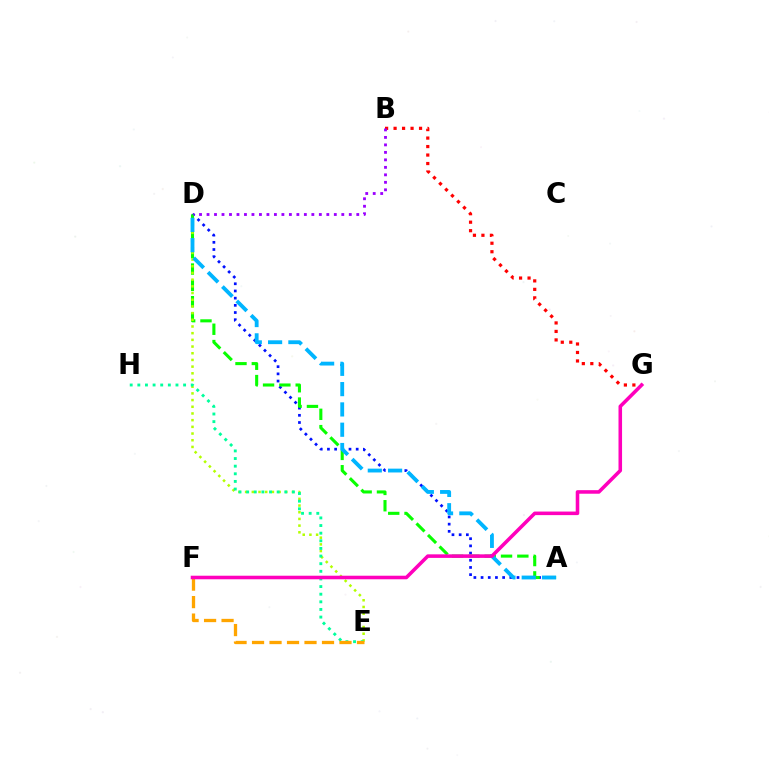{('A', 'D'): [{'color': '#0010ff', 'line_style': 'dotted', 'thickness': 1.95}, {'color': '#08ff00', 'line_style': 'dashed', 'thickness': 2.22}, {'color': '#00b5ff', 'line_style': 'dashed', 'thickness': 2.76}], ('D', 'E'): [{'color': '#b3ff00', 'line_style': 'dotted', 'thickness': 1.82}], ('B', 'G'): [{'color': '#ff0000', 'line_style': 'dotted', 'thickness': 2.31}], ('E', 'H'): [{'color': '#00ff9d', 'line_style': 'dotted', 'thickness': 2.07}], ('E', 'F'): [{'color': '#ffa500', 'line_style': 'dashed', 'thickness': 2.38}], ('F', 'G'): [{'color': '#ff00bd', 'line_style': 'solid', 'thickness': 2.56}], ('B', 'D'): [{'color': '#9b00ff', 'line_style': 'dotted', 'thickness': 2.03}]}